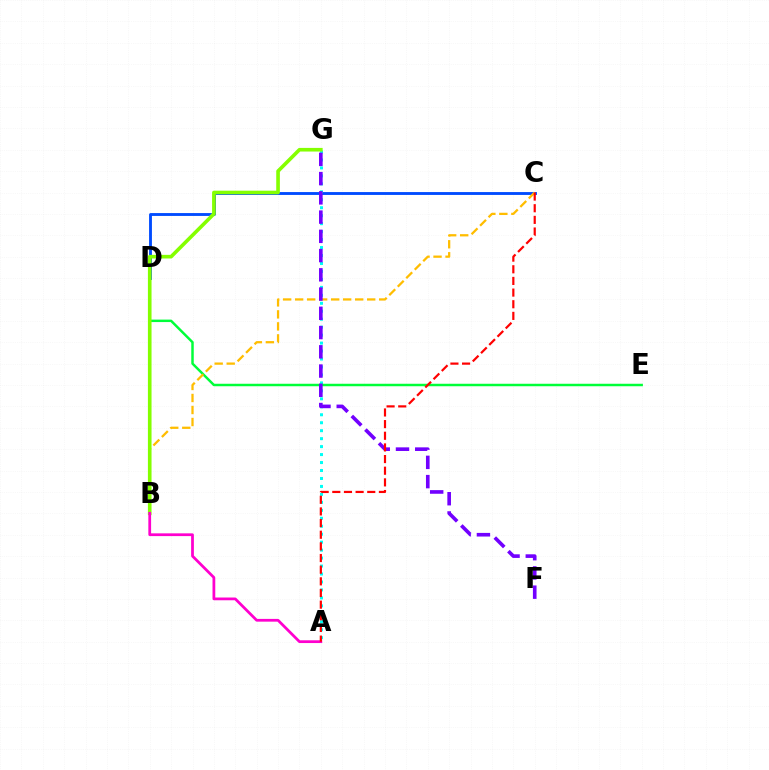{('C', 'D'): [{'color': '#004bff', 'line_style': 'solid', 'thickness': 2.06}], ('A', 'G'): [{'color': '#00fff6', 'line_style': 'dotted', 'thickness': 2.16}], ('D', 'E'): [{'color': '#00ff39', 'line_style': 'solid', 'thickness': 1.78}], ('B', 'C'): [{'color': '#ffbd00', 'line_style': 'dashed', 'thickness': 1.63}], ('F', 'G'): [{'color': '#7200ff', 'line_style': 'dashed', 'thickness': 2.61}], ('B', 'G'): [{'color': '#84ff00', 'line_style': 'solid', 'thickness': 2.61}], ('A', 'B'): [{'color': '#ff00cf', 'line_style': 'solid', 'thickness': 1.99}], ('A', 'C'): [{'color': '#ff0000', 'line_style': 'dashed', 'thickness': 1.58}]}